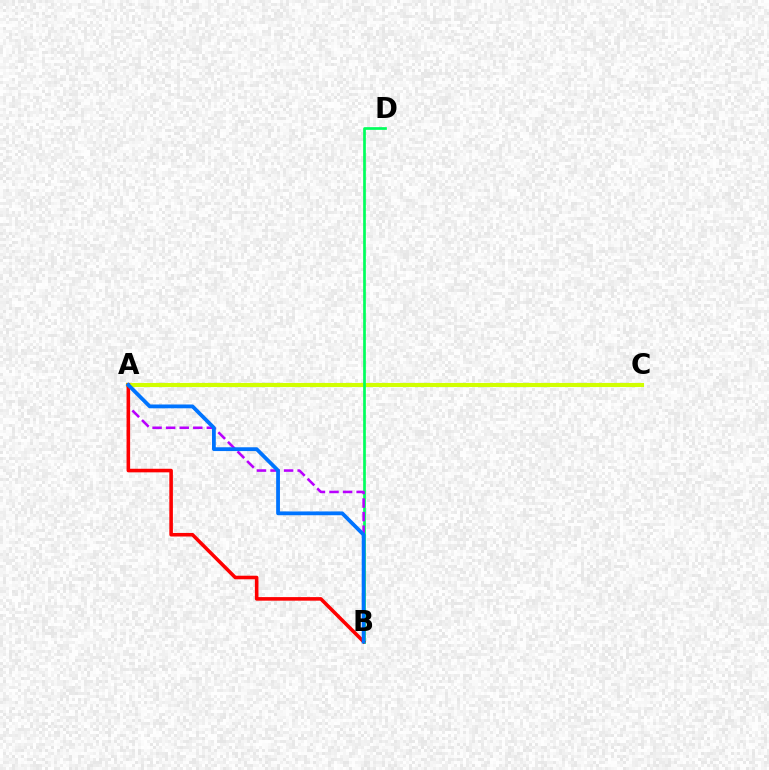{('A', 'C'): [{'color': '#d1ff00', 'line_style': 'solid', 'thickness': 2.96}], ('B', 'D'): [{'color': '#00ff5c', 'line_style': 'solid', 'thickness': 1.95}], ('A', 'B'): [{'color': '#b900ff', 'line_style': 'dashed', 'thickness': 1.84}, {'color': '#ff0000', 'line_style': 'solid', 'thickness': 2.57}, {'color': '#0074ff', 'line_style': 'solid', 'thickness': 2.73}]}